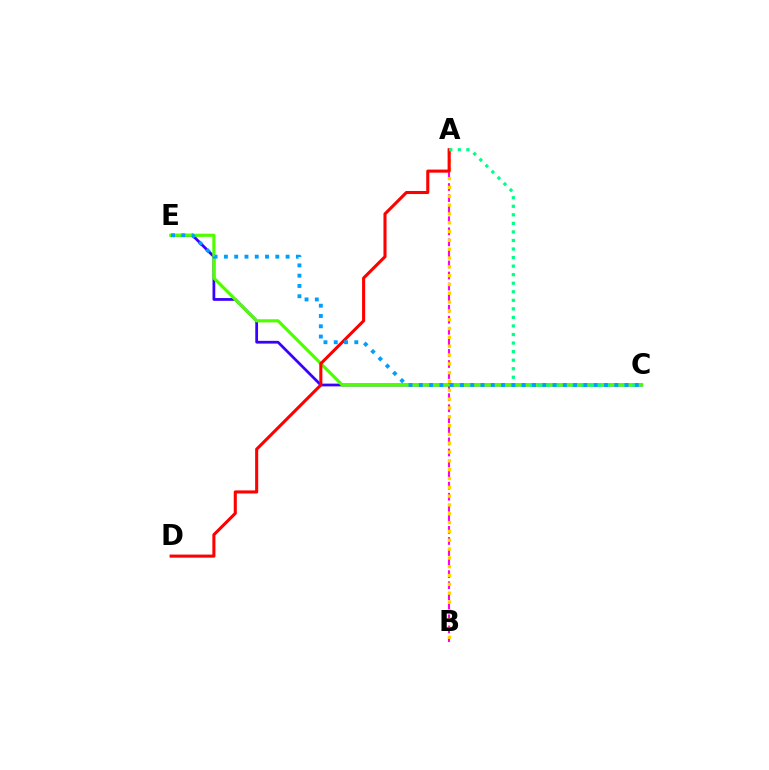{('A', 'B'): [{'color': '#ff00ed', 'line_style': 'dashed', 'thickness': 1.5}, {'color': '#ffd500', 'line_style': 'dotted', 'thickness': 2.4}], ('C', 'E'): [{'color': '#3700ff', 'line_style': 'solid', 'thickness': 1.98}, {'color': '#4fff00', 'line_style': 'solid', 'thickness': 2.27}, {'color': '#009eff', 'line_style': 'dotted', 'thickness': 2.79}], ('A', 'D'): [{'color': '#ff0000', 'line_style': 'solid', 'thickness': 2.21}], ('A', 'C'): [{'color': '#00ff86', 'line_style': 'dotted', 'thickness': 2.32}]}